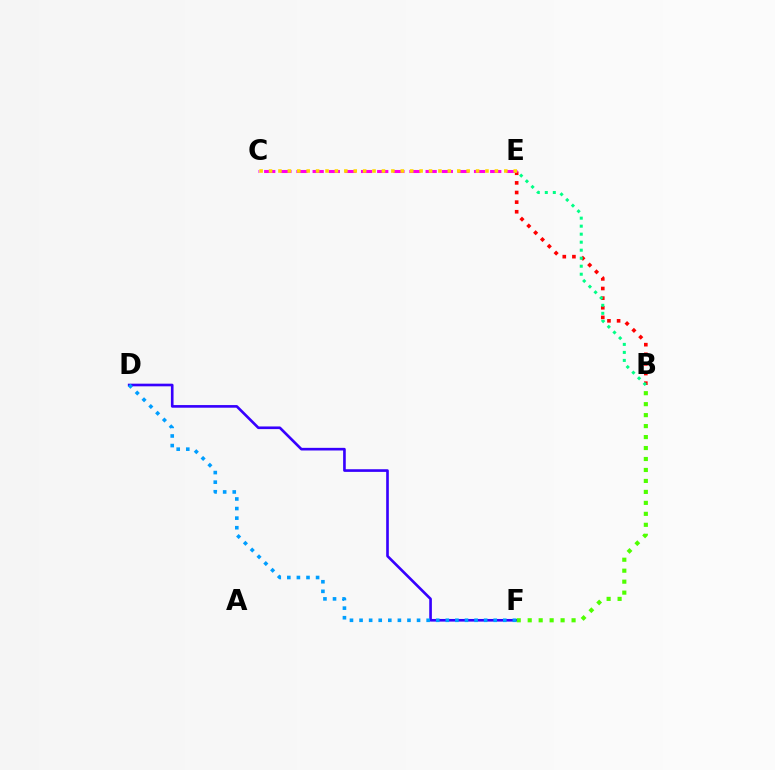{('B', 'E'): [{'color': '#ff0000', 'line_style': 'dotted', 'thickness': 2.62}, {'color': '#00ff86', 'line_style': 'dotted', 'thickness': 2.18}], ('C', 'E'): [{'color': '#ff00ed', 'line_style': 'dashed', 'thickness': 2.19}, {'color': '#ffd500', 'line_style': 'dotted', 'thickness': 2.56}], ('D', 'F'): [{'color': '#3700ff', 'line_style': 'solid', 'thickness': 1.9}, {'color': '#009eff', 'line_style': 'dotted', 'thickness': 2.6}], ('B', 'F'): [{'color': '#4fff00', 'line_style': 'dotted', 'thickness': 2.98}]}